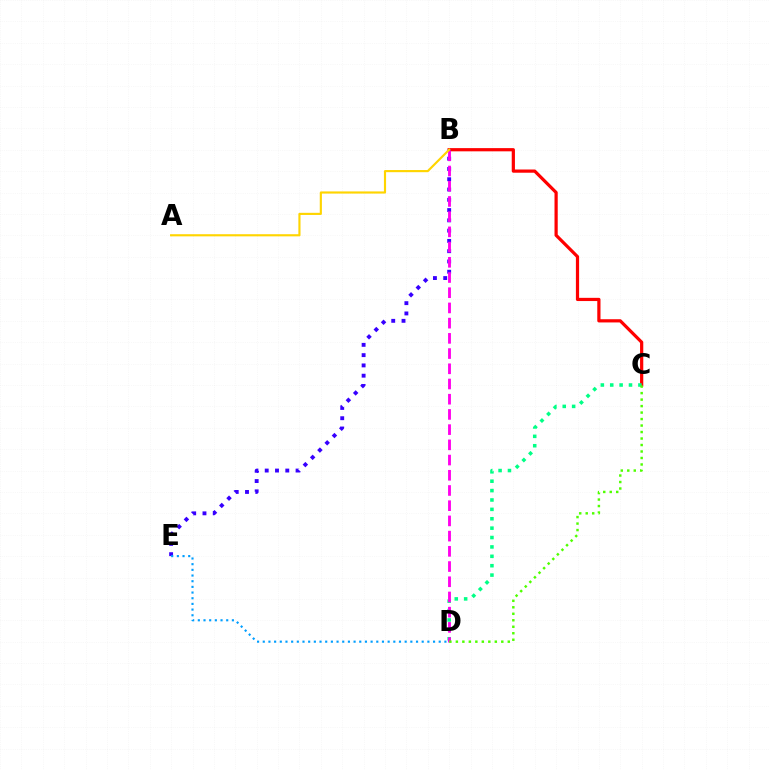{('B', 'C'): [{'color': '#ff0000', 'line_style': 'solid', 'thickness': 2.31}], ('B', 'E'): [{'color': '#3700ff', 'line_style': 'dotted', 'thickness': 2.79}], ('C', 'D'): [{'color': '#00ff86', 'line_style': 'dotted', 'thickness': 2.55}, {'color': '#4fff00', 'line_style': 'dotted', 'thickness': 1.76}], ('D', 'E'): [{'color': '#009eff', 'line_style': 'dotted', 'thickness': 1.54}], ('B', 'D'): [{'color': '#ff00ed', 'line_style': 'dashed', 'thickness': 2.07}], ('A', 'B'): [{'color': '#ffd500', 'line_style': 'solid', 'thickness': 1.55}]}